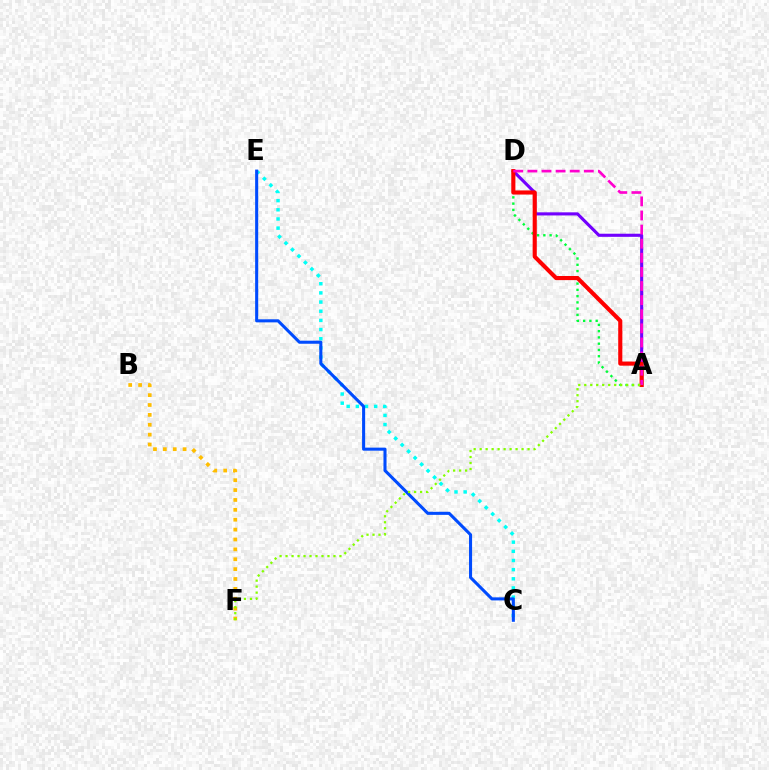{('A', 'D'): [{'color': '#7200ff', 'line_style': 'solid', 'thickness': 2.24}, {'color': '#00ff39', 'line_style': 'dotted', 'thickness': 1.7}, {'color': '#ff0000', 'line_style': 'solid', 'thickness': 2.96}, {'color': '#ff00cf', 'line_style': 'dashed', 'thickness': 1.92}], ('B', 'F'): [{'color': '#ffbd00', 'line_style': 'dotted', 'thickness': 2.68}], ('C', 'E'): [{'color': '#00fff6', 'line_style': 'dotted', 'thickness': 2.49}, {'color': '#004bff', 'line_style': 'solid', 'thickness': 2.2}], ('A', 'F'): [{'color': '#84ff00', 'line_style': 'dotted', 'thickness': 1.63}]}